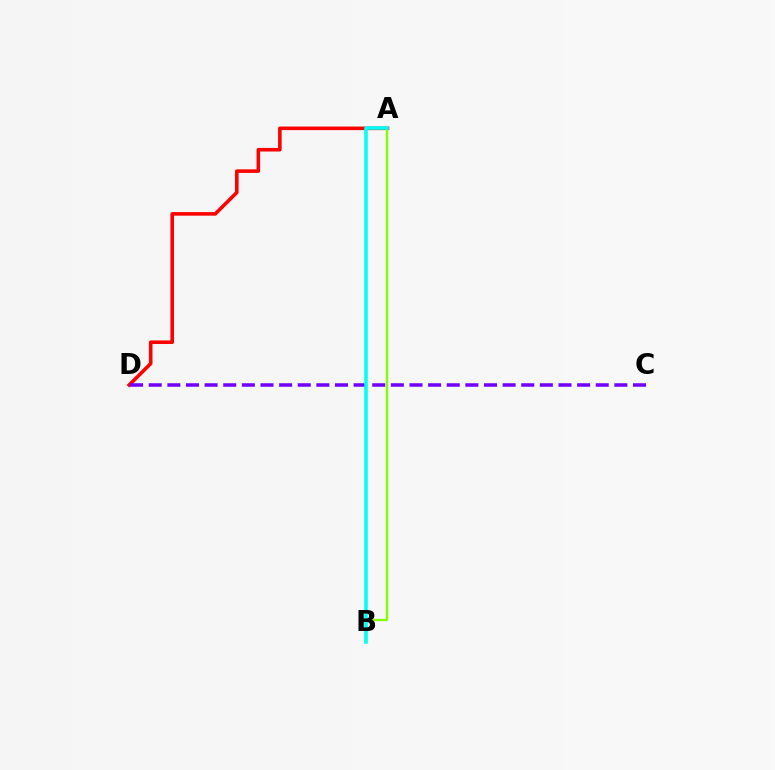{('A', 'D'): [{'color': '#ff0000', 'line_style': 'solid', 'thickness': 2.58}], ('C', 'D'): [{'color': '#7200ff', 'line_style': 'dashed', 'thickness': 2.53}], ('A', 'B'): [{'color': '#84ff00', 'line_style': 'solid', 'thickness': 1.69}, {'color': '#00fff6', 'line_style': 'solid', 'thickness': 2.57}]}